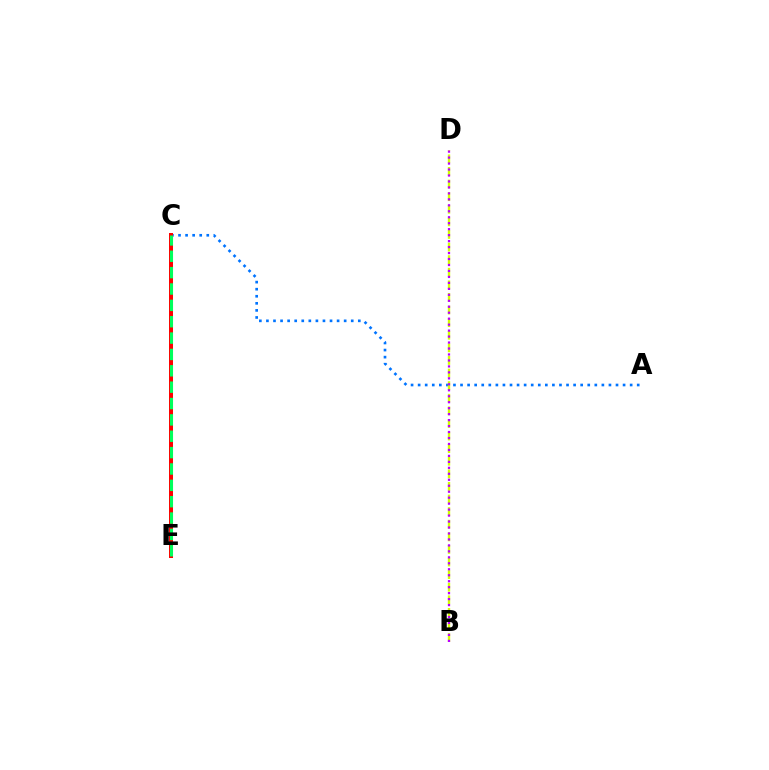{('A', 'C'): [{'color': '#0074ff', 'line_style': 'dotted', 'thickness': 1.92}], ('C', 'E'): [{'color': '#ff0000', 'line_style': 'solid', 'thickness': 2.88}, {'color': '#00ff5c', 'line_style': 'dashed', 'thickness': 2.22}], ('B', 'D'): [{'color': '#d1ff00', 'line_style': 'dashed', 'thickness': 1.71}, {'color': '#b900ff', 'line_style': 'dotted', 'thickness': 1.62}]}